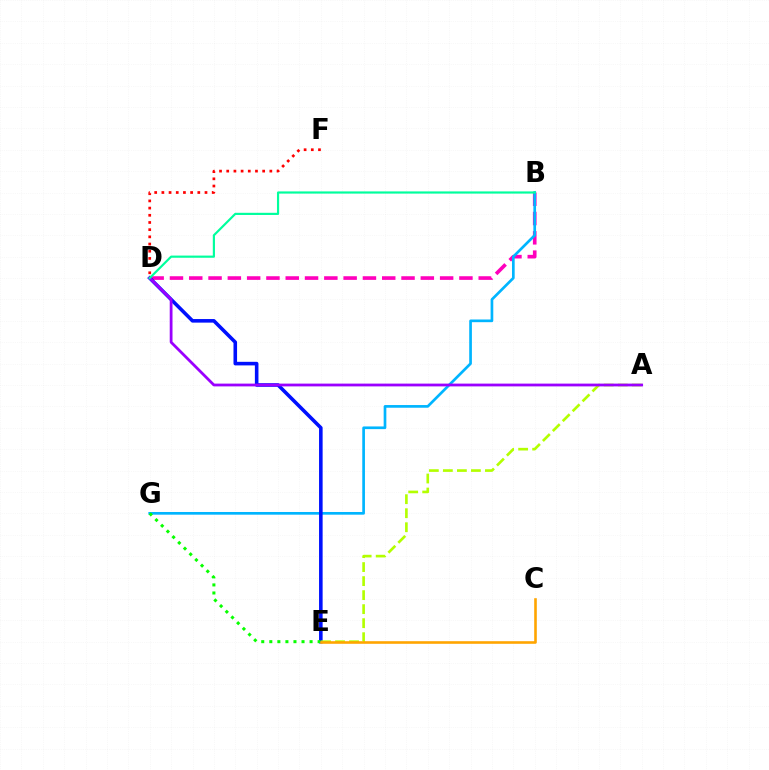{('B', 'D'): [{'color': '#ff00bd', 'line_style': 'dashed', 'thickness': 2.62}, {'color': '#00ff9d', 'line_style': 'solid', 'thickness': 1.57}], ('B', 'G'): [{'color': '#00b5ff', 'line_style': 'solid', 'thickness': 1.93}], ('D', 'E'): [{'color': '#0010ff', 'line_style': 'solid', 'thickness': 2.58}], ('A', 'E'): [{'color': '#b3ff00', 'line_style': 'dashed', 'thickness': 1.9}], ('D', 'F'): [{'color': '#ff0000', 'line_style': 'dotted', 'thickness': 1.95}], ('A', 'D'): [{'color': '#9b00ff', 'line_style': 'solid', 'thickness': 2.0}], ('E', 'G'): [{'color': '#08ff00', 'line_style': 'dotted', 'thickness': 2.19}], ('C', 'E'): [{'color': '#ffa500', 'line_style': 'solid', 'thickness': 1.87}]}